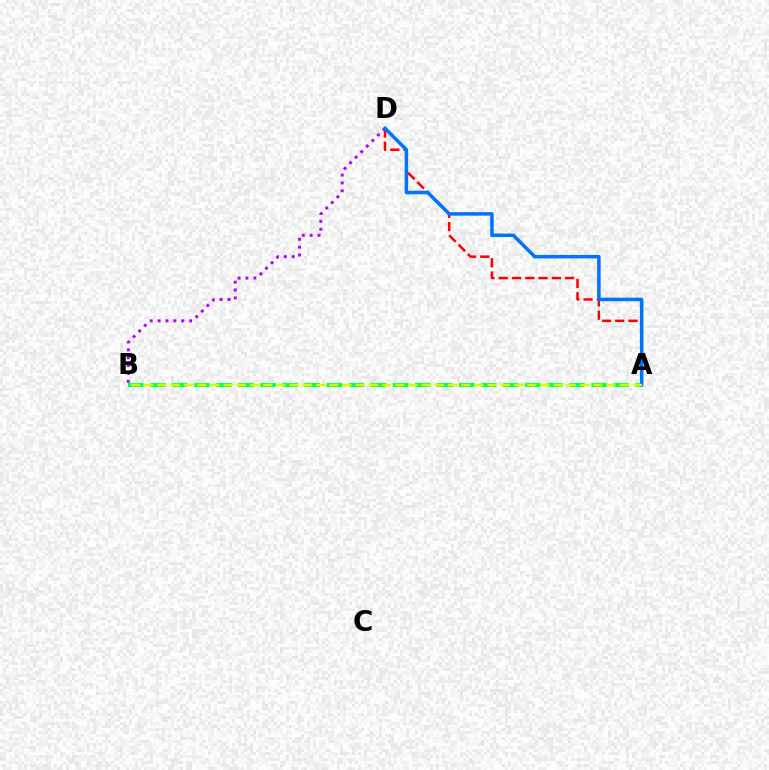{('B', 'D'): [{'color': '#b900ff', 'line_style': 'dotted', 'thickness': 2.14}], ('A', 'B'): [{'color': '#00ff5c', 'line_style': 'dashed', 'thickness': 3.0}, {'color': '#d1ff00', 'line_style': 'dashed', 'thickness': 1.79}], ('A', 'D'): [{'color': '#ff0000', 'line_style': 'dashed', 'thickness': 1.8}, {'color': '#0074ff', 'line_style': 'solid', 'thickness': 2.53}]}